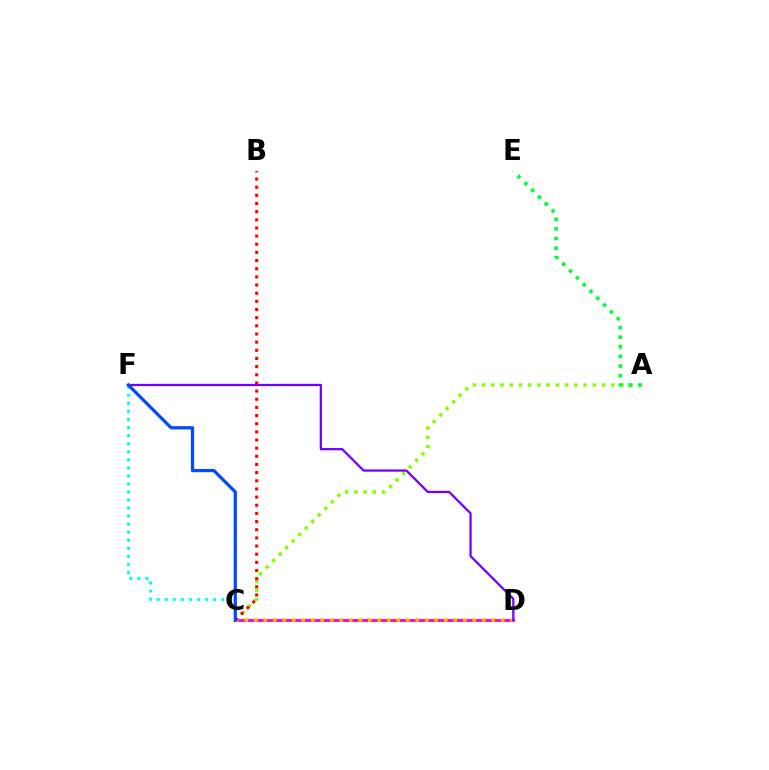{('A', 'C'): [{'color': '#84ff00', 'line_style': 'dotted', 'thickness': 2.51}], ('C', 'F'): [{'color': '#00fff6', 'line_style': 'dotted', 'thickness': 2.19}, {'color': '#004bff', 'line_style': 'solid', 'thickness': 2.34}], ('C', 'D'): [{'color': '#ff00cf', 'line_style': 'solid', 'thickness': 2.02}, {'color': '#ffbd00', 'line_style': 'dotted', 'thickness': 2.58}], ('D', 'F'): [{'color': '#7200ff', 'line_style': 'solid', 'thickness': 1.62}], ('B', 'C'): [{'color': '#ff0000', 'line_style': 'dotted', 'thickness': 2.22}], ('A', 'E'): [{'color': '#00ff39', 'line_style': 'dotted', 'thickness': 2.62}]}